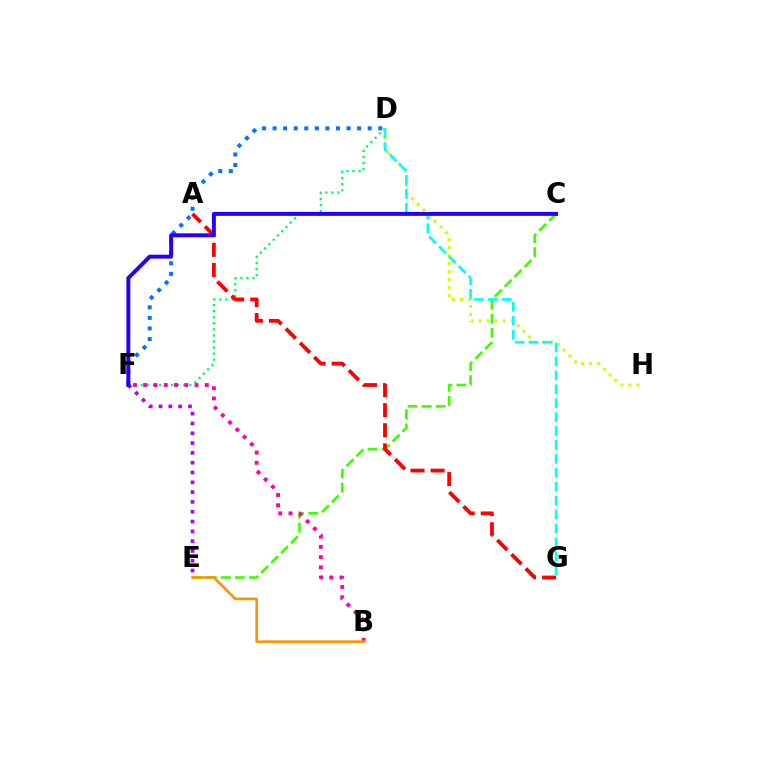{('D', 'F'): [{'color': '#00ff5c', 'line_style': 'dotted', 'thickness': 1.65}, {'color': '#0074ff', 'line_style': 'dotted', 'thickness': 2.87}], ('C', 'E'): [{'color': '#3dff00', 'line_style': 'dashed', 'thickness': 1.91}], ('E', 'F'): [{'color': '#b900ff', 'line_style': 'dotted', 'thickness': 2.66}], ('D', 'H'): [{'color': '#d1ff00', 'line_style': 'dotted', 'thickness': 2.18}], ('B', 'F'): [{'color': '#ff00ac', 'line_style': 'dotted', 'thickness': 2.79}], ('B', 'E'): [{'color': '#ff9400', 'line_style': 'solid', 'thickness': 1.9}], ('A', 'G'): [{'color': '#ff0000', 'line_style': 'dashed', 'thickness': 2.73}], ('D', 'G'): [{'color': '#00fff6', 'line_style': 'dashed', 'thickness': 1.89}], ('C', 'F'): [{'color': '#2500ff', 'line_style': 'solid', 'thickness': 2.84}]}